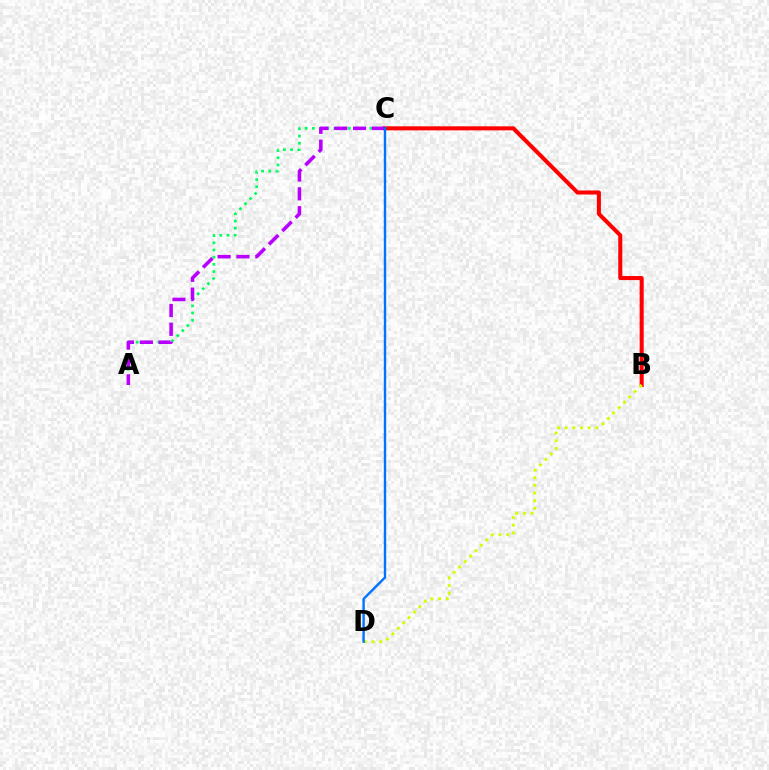{('B', 'C'): [{'color': '#ff0000', 'line_style': 'solid', 'thickness': 2.92}], ('B', 'D'): [{'color': '#d1ff00', 'line_style': 'dotted', 'thickness': 2.08}], ('A', 'C'): [{'color': '#00ff5c', 'line_style': 'dotted', 'thickness': 1.95}, {'color': '#b900ff', 'line_style': 'dashed', 'thickness': 2.56}], ('C', 'D'): [{'color': '#0074ff', 'line_style': 'solid', 'thickness': 1.72}]}